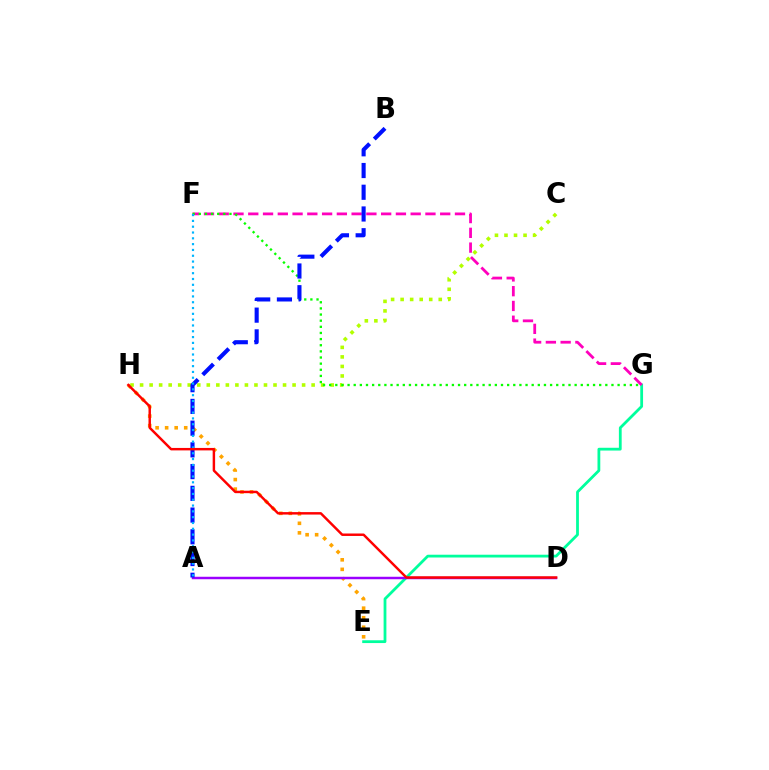{('E', 'H'): [{'color': '#ffa500', 'line_style': 'dotted', 'thickness': 2.59}], ('E', 'G'): [{'color': '#00ff9d', 'line_style': 'solid', 'thickness': 2.01}], ('C', 'H'): [{'color': '#b3ff00', 'line_style': 'dotted', 'thickness': 2.59}], ('A', 'D'): [{'color': '#9b00ff', 'line_style': 'solid', 'thickness': 1.78}], ('F', 'G'): [{'color': '#ff00bd', 'line_style': 'dashed', 'thickness': 2.01}, {'color': '#08ff00', 'line_style': 'dotted', 'thickness': 1.67}], ('A', 'B'): [{'color': '#0010ff', 'line_style': 'dashed', 'thickness': 2.95}], ('A', 'F'): [{'color': '#00b5ff', 'line_style': 'dotted', 'thickness': 1.58}], ('D', 'H'): [{'color': '#ff0000', 'line_style': 'solid', 'thickness': 1.77}]}